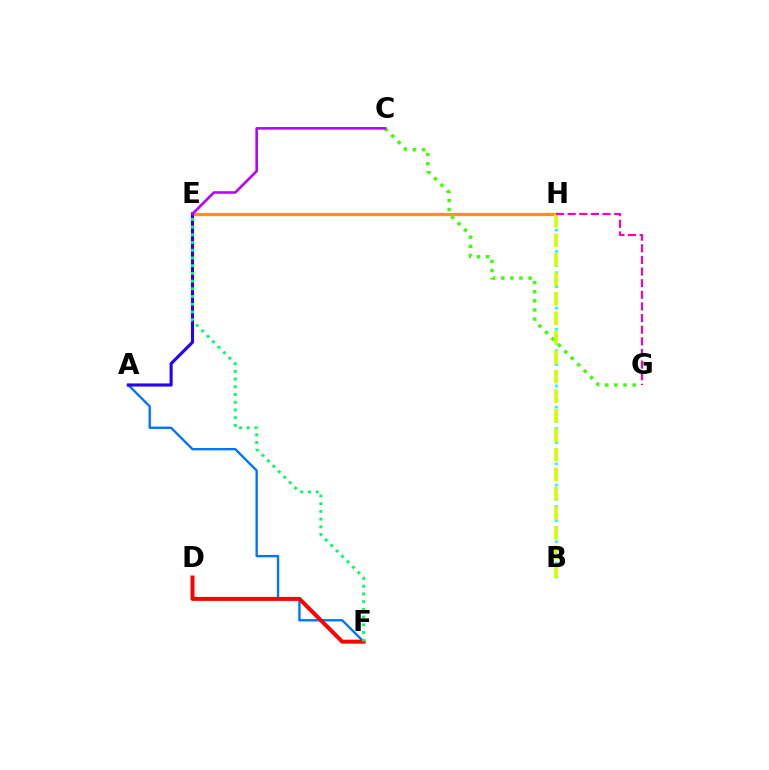{('E', 'H'): [{'color': '#ff9400', 'line_style': 'solid', 'thickness': 2.35}], ('A', 'F'): [{'color': '#0074ff', 'line_style': 'solid', 'thickness': 1.7}], ('D', 'F'): [{'color': '#ff0000', 'line_style': 'solid', 'thickness': 2.87}], ('C', 'G'): [{'color': '#3dff00', 'line_style': 'dotted', 'thickness': 2.48}], ('B', 'H'): [{'color': '#00fff6', 'line_style': 'dotted', 'thickness': 1.92}, {'color': '#d1ff00', 'line_style': 'dashed', 'thickness': 2.65}], ('G', 'H'): [{'color': '#ff00ac', 'line_style': 'dashed', 'thickness': 1.58}], ('A', 'E'): [{'color': '#2500ff', 'line_style': 'solid', 'thickness': 2.24}], ('E', 'F'): [{'color': '#00ff5c', 'line_style': 'dotted', 'thickness': 2.1}], ('C', 'E'): [{'color': '#b900ff', 'line_style': 'solid', 'thickness': 1.87}]}